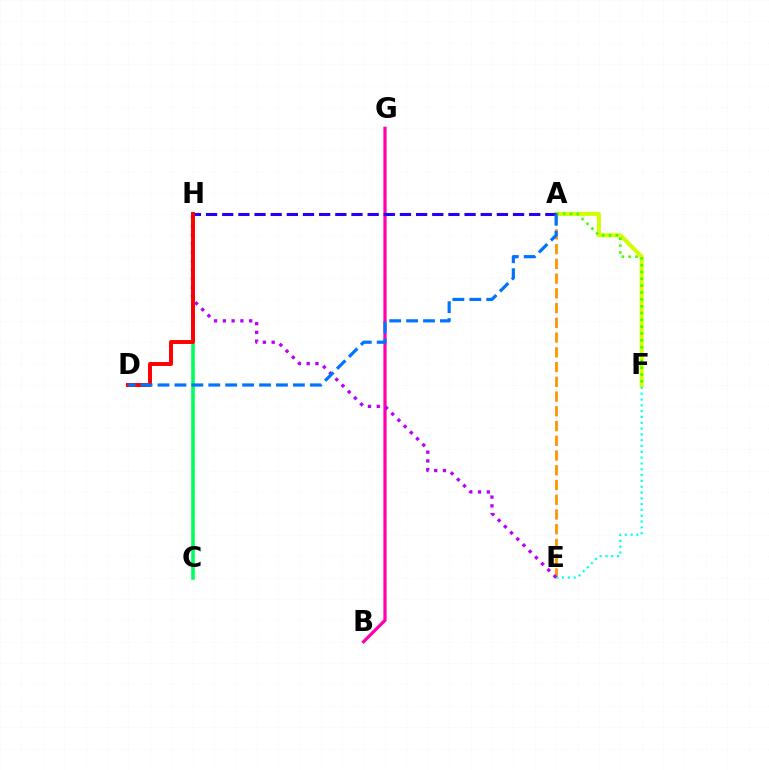{('A', 'E'): [{'color': '#ff9400', 'line_style': 'dashed', 'thickness': 2.0}], ('A', 'F'): [{'color': '#d1ff00', 'line_style': 'solid', 'thickness': 2.93}, {'color': '#3dff00', 'line_style': 'dotted', 'thickness': 1.86}], ('E', 'F'): [{'color': '#00fff6', 'line_style': 'dotted', 'thickness': 1.58}], ('C', 'H'): [{'color': '#00ff5c', 'line_style': 'solid', 'thickness': 2.58}], ('B', 'G'): [{'color': '#ff00ac', 'line_style': 'solid', 'thickness': 2.32}], ('E', 'H'): [{'color': '#b900ff', 'line_style': 'dotted', 'thickness': 2.39}], ('A', 'H'): [{'color': '#2500ff', 'line_style': 'dashed', 'thickness': 2.19}], ('D', 'H'): [{'color': '#ff0000', 'line_style': 'solid', 'thickness': 2.84}], ('A', 'D'): [{'color': '#0074ff', 'line_style': 'dashed', 'thickness': 2.3}]}